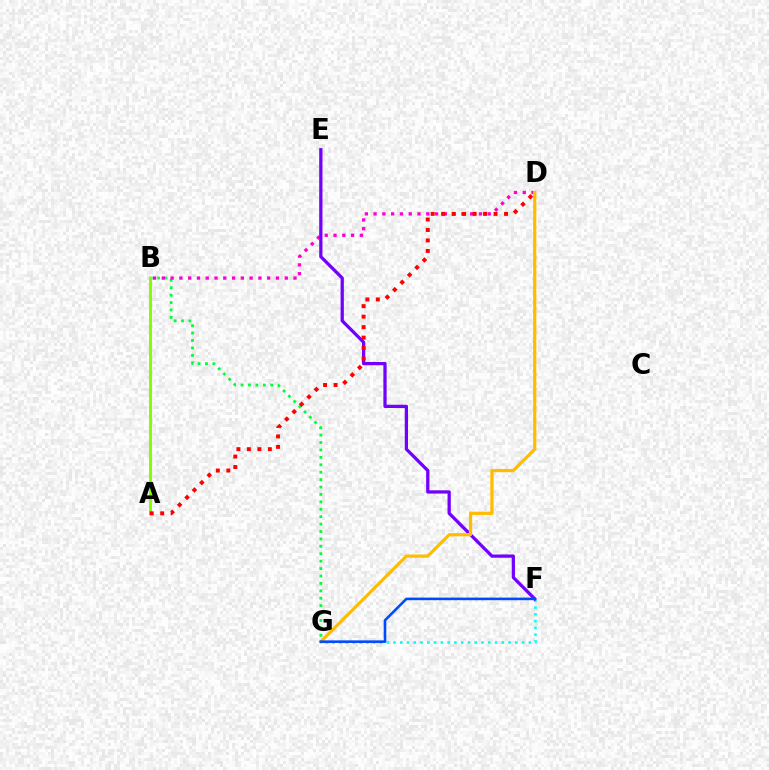{('B', 'G'): [{'color': '#00ff39', 'line_style': 'dotted', 'thickness': 2.01}], ('B', 'D'): [{'color': '#ff00cf', 'line_style': 'dotted', 'thickness': 2.39}], ('F', 'G'): [{'color': '#00fff6', 'line_style': 'dotted', 'thickness': 1.84}, {'color': '#004bff', 'line_style': 'solid', 'thickness': 1.87}], ('E', 'F'): [{'color': '#7200ff', 'line_style': 'solid', 'thickness': 2.35}], ('A', 'B'): [{'color': '#84ff00', 'line_style': 'solid', 'thickness': 2.14}], ('D', 'G'): [{'color': '#ffbd00', 'line_style': 'solid', 'thickness': 2.33}], ('A', 'D'): [{'color': '#ff0000', 'line_style': 'dotted', 'thickness': 2.85}]}